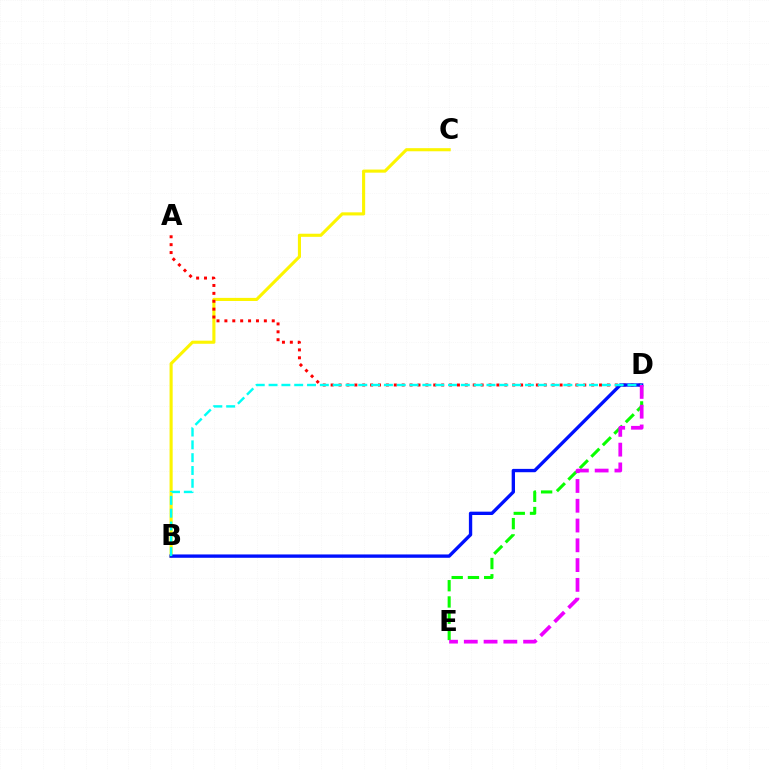{('B', 'C'): [{'color': '#fcf500', 'line_style': 'solid', 'thickness': 2.23}], ('D', 'E'): [{'color': '#08ff00', 'line_style': 'dashed', 'thickness': 2.21}, {'color': '#ee00ff', 'line_style': 'dashed', 'thickness': 2.69}], ('A', 'D'): [{'color': '#ff0000', 'line_style': 'dotted', 'thickness': 2.14}], ('B', 'D'): [{'color': '#0010ff', 'line_style': 'solid', 'thickness': 2.4}, {'color': '#00fff6', 'line_style': 'dashed', 'thickness': 1.74}]}